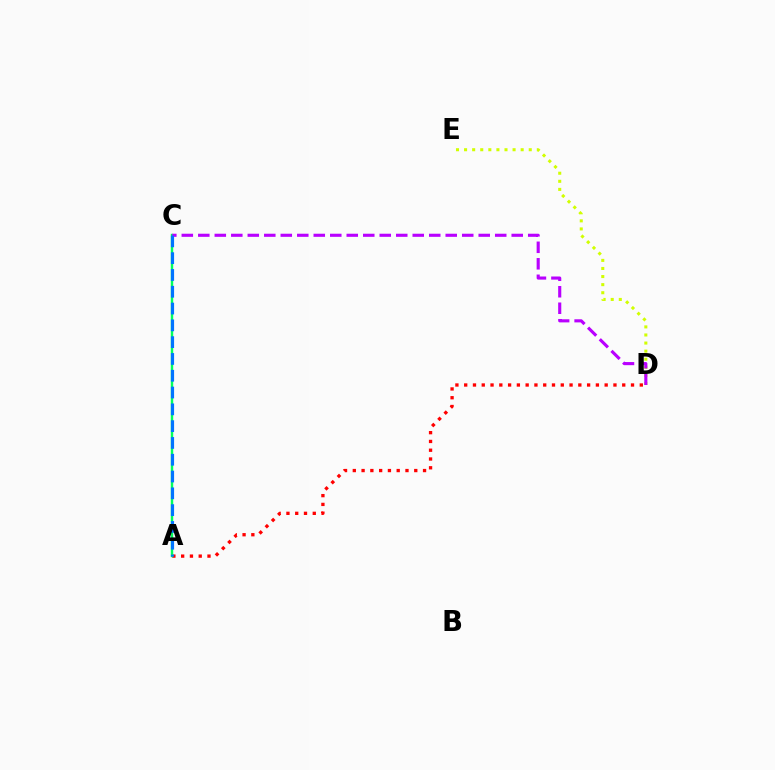{('D', 'E'): [{'color': '#d1ff00', 'line_style': 'dotted', 'thickness': 2.2}], ('A', 'D'): [{'color': '#ff0000', 'line_style': 'dotted', 'thickness': 2.39}], ('A', 'C'): [{'color': '#00ff5c', 'line_style': 'solid', 'thickness': 1.74}, {'color': '#0074ff', 'line_style': 'dashed', 'thickness': 2.28}], ('C', 'D'): [{'color': '#b900ff', 'line_style': 'dashed', 'thickness': 2.24}]}